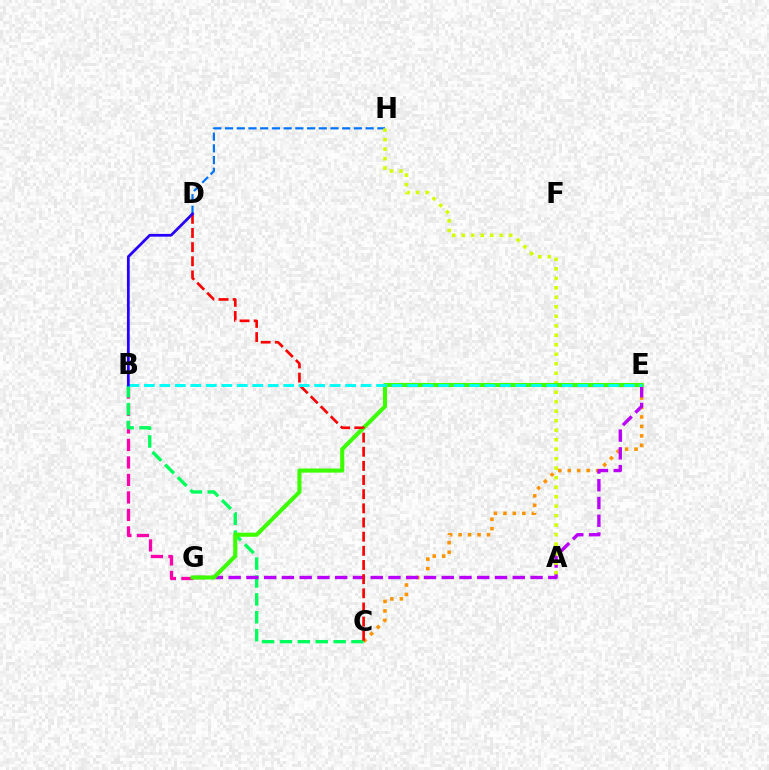{('C', 'E'): [{'color': '#ff9400', 'line_style': 'dotted', 'thickness': 2.57}], ('D', 'H'): [{'color': '#0074ff', 'line_style': 'dashed', 'thickness': 1.59}], ('B', 'G'): [{'color': '#ff00ac', 'line_style': 'dashed', 'thickness': 2.38}], ('B', 'C'): [{'color': '#00ff5c', 'line_style': 'dashed', 'thickness': 2.43}], ('E', 'G'): [{'color': '#b900ff', 'line_style': 'dashed', 'thickness': 2.41}, {'color': '#3dff00', 'line_style': 'solid', 'thickness': 2.94}], ('A', 'H'): [{'color': '#d1ff00', 'line_style': 'dotted', 'thickness': 2.58}], ('C', 'D'): [{'color': '#ff0000', 'line_style': 'dashed', 'thickness': 1.92}], ('B', 'E'): [{'color': '#00fff6', 'line_style': 'dashed', 'thickness': 2.1}], ('B', 'D'): [{'color': '#2500ff', 'line_style': 'solid', 'thickness': 1.98}]}